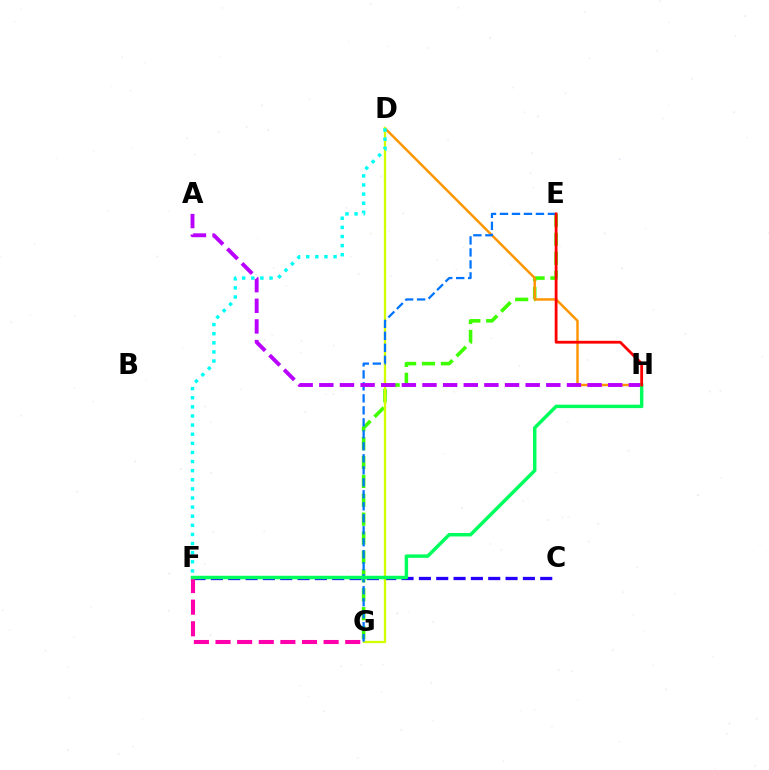{('C', 'F'): [{'color': '#2500ff', 'line_style': 'dashed', 'thickness': 2.35}], ('E', 'G'): [{'color': '#3dff00', 'line_style': 'dashed', 'thickness': 2.57}, {'color': '#0074ff', 'line_style': 'dashed', 'thickness': 1.63}], ('D', 'H'): [{'color': '#ff9400', 'line_style': 'solid', 'thickness': 1.76}], ('D', 'G'): [{'color': '#d1ff00', 'line_style': 'solid', 'thickness': 1.68}], ('F', 'G'): [{'color': '#ff00ac', 'line_style': 'dashed', 'thickness': 2.94}], ('D', 'F'): [{'color': '#00fff6', 'line_style': 'dotted', 'thickness': 2.48}], ('A', 'H'): [{'color': '#b900ff', 'line_style': 'dashed', 'thickness': 2.8}], ('F', 'H'): [{'color': '#00ff5c', 'line_style': 'solid', 'thickness': 2.49}], ('E', 'H'): [{'color': '#ff0000', 'line_style': 'solid', 'thickness': 2.01}]}